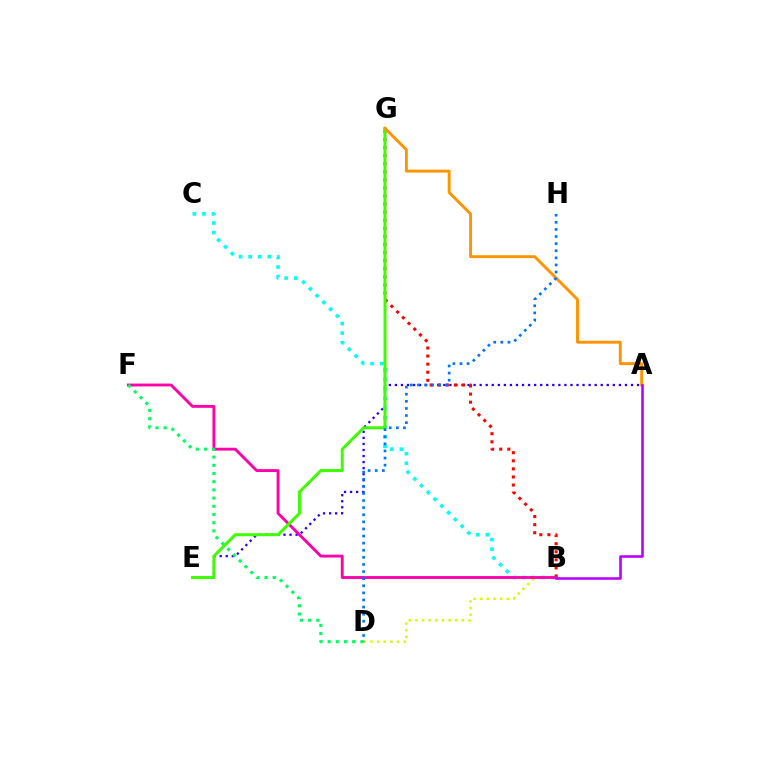{('A', 'E'): [{'color': '#2500ff', 'line_style': 'dotted', 'thickness': 1.64}], ('B', 'G'): [{'color': '#ff0000', 'line_style': 'dotted', 'thickness': 2.2}], ('B', 'C'): [{'color': '#00fff6', 'line_style': 'dotted', 'thickness': 2.6}], ('B', 'D'): [{'color': '#d1ff00', 'line_style': 'dotted', 'thickness': 1.8}], ('B', 'F'): [{'color': '#ff00ac', 'line_style': 'solid', 'thickness': 2.06}], ('D', 'F'): [{'color': '#00ff5c', 'line_style': 'dotted', 'thickness': 2.23}], ('E', 'G'): [{'color': '#3dff00', 'line_style': 'solid', 'thickness': 2.15}], ('A', 'G'): [{'color': '#ff9400', 'line_style': 'solid', 'thickness': 2.1}], ('A', 'B'): [{'color': '#b900ff', 'line_style': 'solid', 'thickness': 1.87}], ('D', 'H'): [{'color': '#0074ff', 'line_style': 'dotted', 'thickness': 1.93}]}